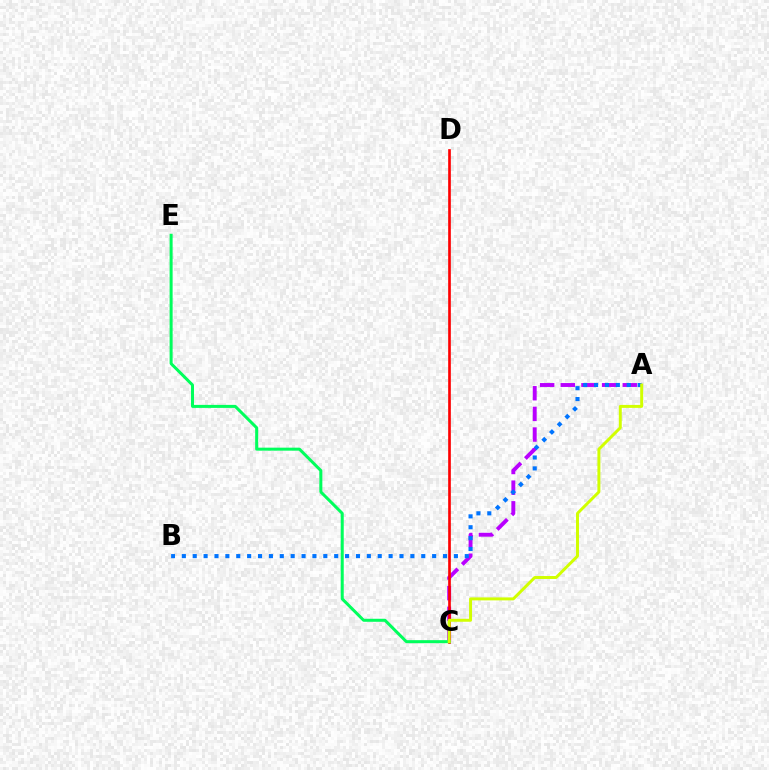{('A', 'C'): [{'color': '#b900ff', 'line_style': 'dashed', 'thickness': 2.81}, {'color': '#d1ff00', 'line_style': 'solid', 'thickness': 2.13}], ('C', 'D'): [{'color': '#ff0000', 'line_style': 'solid', 'thickness': 1.92}], ('C', 'E'): [{'color': '#00ff5c', 'line_style': 'solid', 'thickness': 2.17}], ('A', 'B'): [{'color': '#0074ff', 'line_style': 'dotted', 'thickness': 2.96}]}